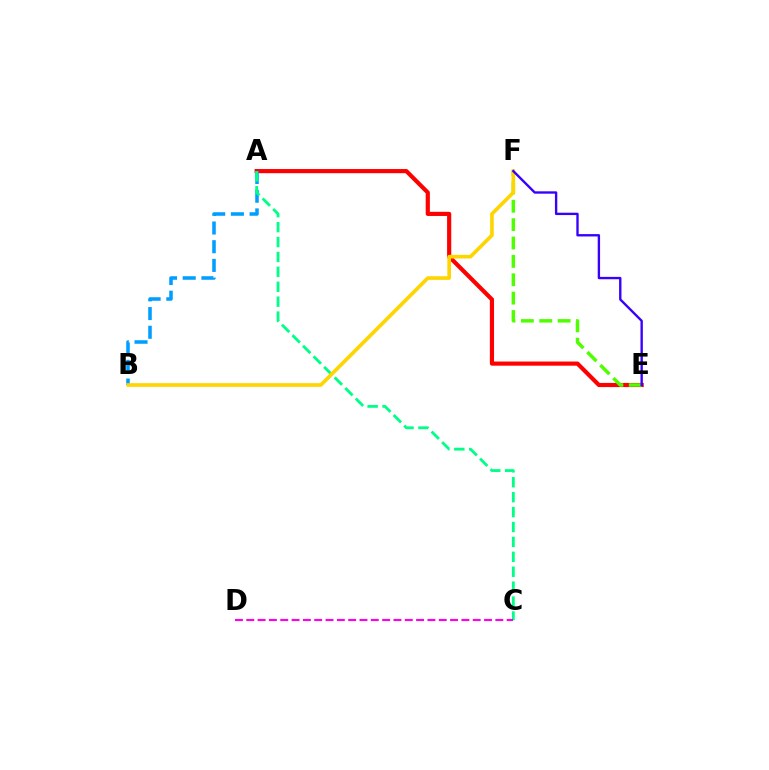{('A', 'E'): [{'color': '#ff0000', 'line_style': 'solid', 'thickness': 3.0}], ('E', 'F'): [{'color': '#4fff00', 'line_style': 'dashed', 'thickness': 2.5}, {'color': '#3700ff', 'line_style': 'solid', 'thickness': 1.7}], ('A', 'B'): [{'color': '#009eff', 'line_style': 'dashed', 'thickness': 2.54}], ('A', 'C'): [{'color': '#00ff86', 'line_style': 'dashed', 'thickness': 2.03}], ('B', 'F'): [{'color': '#ffd500', 'line_style': 'solid', 'thickness': 2.63}], ('C', 'D'): [{'color': '#ff00ed', 'line_style': 'dashed', 'thickness': 1.54}]}